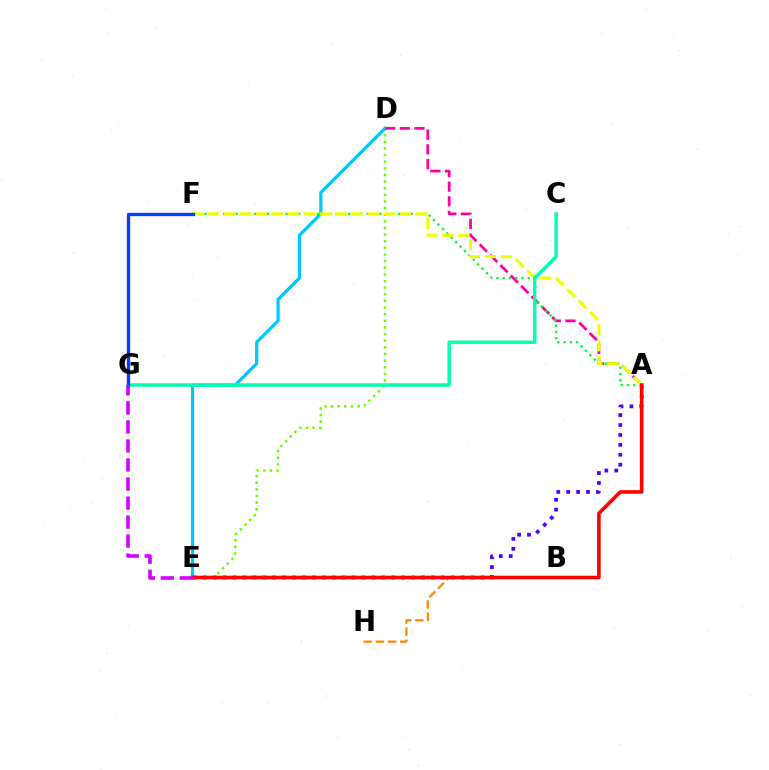{('D', 'E'): [{'color': '#66ff00', 'line_style': 'dotted', 'thickness': 1.8}, {'color': '#00c7ff', 'line_style': 'solid', 'thickness': 2.3}], ('B', 'H'): [{'color': '#ff8800', 'line_style': 'dashed', 'thickness': 1.65}], ('A', 'D'): [{'color': '#ff00a0', 'line_style': 'dashed', 'thickness': 1.99}], ('A', 'E'): [{'color': '#4f00ff', 'line_style': 'dotted', 'thickness': 2.7}, {'color': '#ff0000', 'line_style': 'solid', 'thickness': 2.59}], ('A', 'F'): [{'color': '#00ff27', 'line_style': 'dotted', 'thickness': 1.7}, {'color': '#eeff00', 'line_style': 'dashed', 'thickness': 2.17}], ('C', 'G'): [{'color': '#00ffaf', 'line_style': 'solid', 'thickness': 2.46}], ('F', 'G'): [{'color': '#003fff', 'line_style': 'solid', 'thickness': 2.38}], ('E', 'G'): [{'color': '#d600ff', 'line_style': 'dashed', 'thickness': 2.59}]}